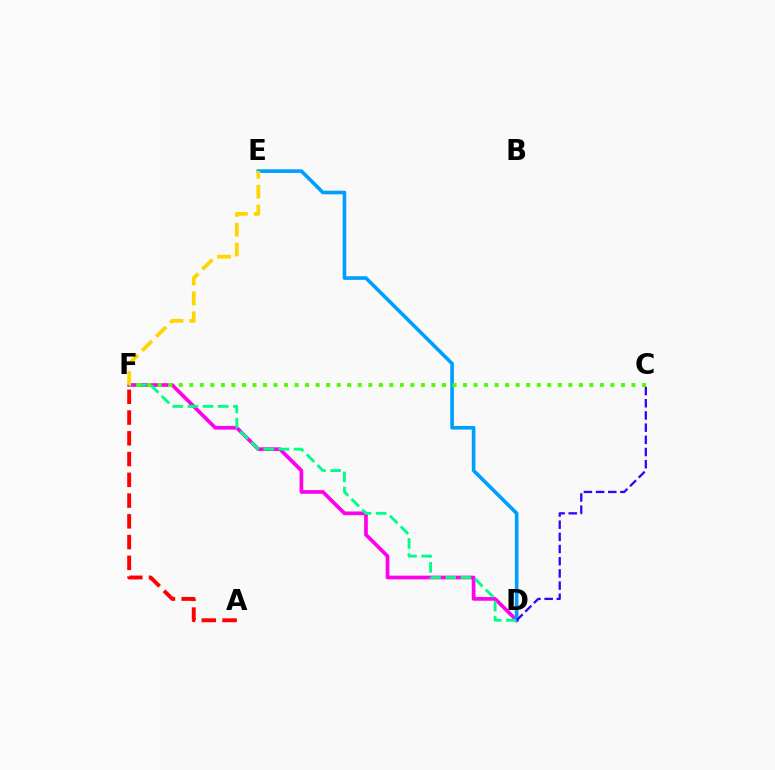{('D', 'F'): [{'color': '#ff00ed', 'line_style': 'solid', 'thickness': 2.67}, {'color': '#00ff86', 'line_style': 'dashed', 'thickness': 2.06}], ('A', 'F'): [{'color': '#ff0000', 'line_style': 'dashed', 'thickness': 2.82}], ('D', 'E'): [{'color': '#009eff', 'line_style': 'solid', 'thickness': 2.61}], ('C', 'F'): [{'color': '#4fff00', 'line_style': 'dotted', 'thickness': 2.86}], ('C', 'D'): [{'color': '#3700ff', 'line_style': 'dashed', 'thickness': 1.66}], ('E', 'F'): [{'color': '#ffd500', 'line_style': 'dashed', 'thickness': 2.7}]}